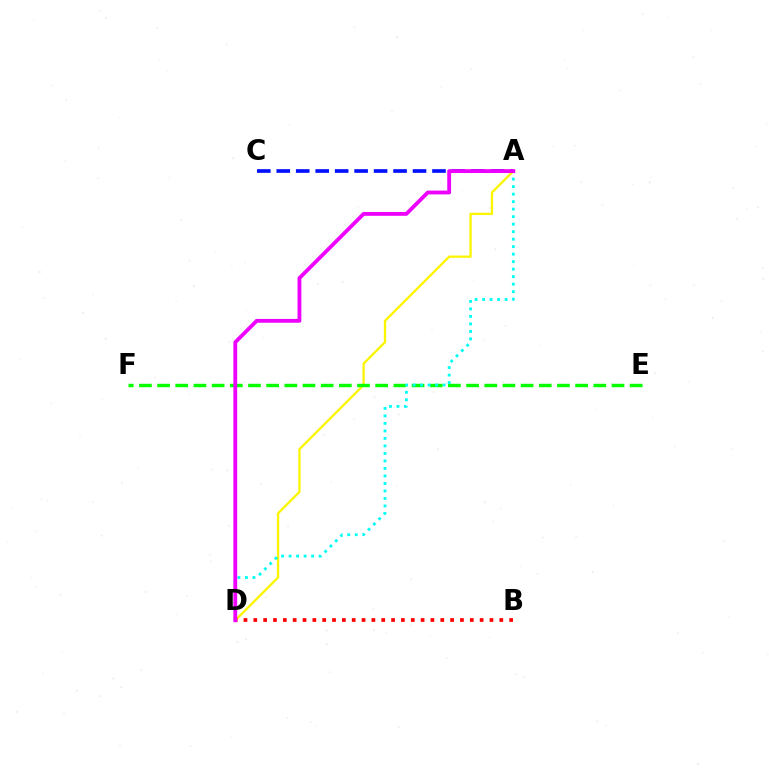{('A', 'D'): [{'color': '#fcf500', 'line_style': 'solid', 'thickness': 1.65}, {'color': '#00fff6', 'line_style': 'dotted', 'thickness': 2.04}, {'color': '#ee00ff', 'line_style': 'solid', 'thickness': 2.75}], ('A', 'C'): [{'color': '#0010ff', 'line_style': 'dashed', 'thickness': 2.64}], ('B', 'D'): [{'color': '#ff0000', 'line_style': 'dotted', 'thickness': 2.67}], ('E', 'F'): [{'color': '#08ff00', 'line_style': 'dashed', 'thickness': 2.47}]}